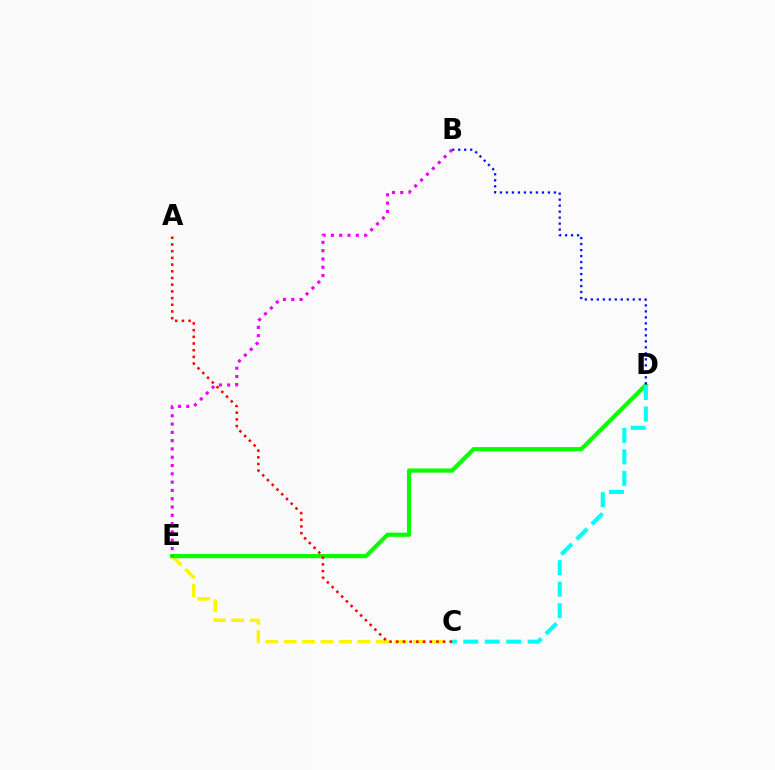{('C', 'E'): [{'color': '#fcf500', 'line_style': 'dashed', 'thickness': 2.51}], ('D', 'E'): [{'color': '#08ff00', 'line_style': 'solid', 'thickness': 2.99}], ('B', 'D'): [{'color': '#0010ff', 'line_style': 'dotted', 'thickness': 1.63}], ('A', 'C'): [{'color': '#ff0000', 'line_style': 'dotted', 'thickness': 1.82}], ('C', 'D'): [{'color': '#00fff6', 'line_style': 'dashed', 'thickness': 2.92}], ('B', 'E'): [{'color': '#ee00ff', 'line_style': 'dotted', 'thickness': 2.25}]}